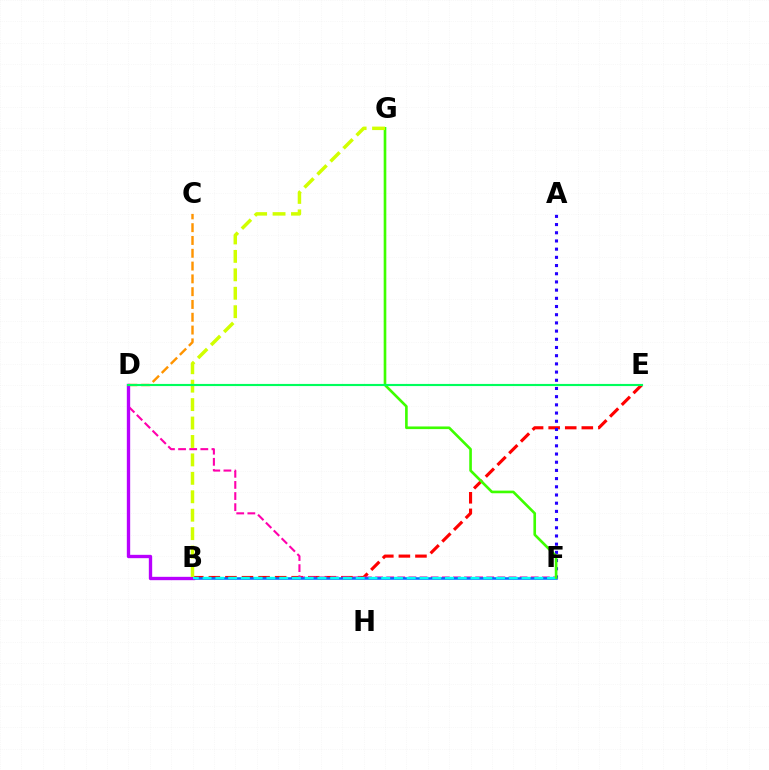{('B', 'E'): [{'color': '#ff0000', 'line_style': 'dashed', 'thickness': 2.25}], ('A', 'F'): [{'color': '#2500ff', 'line_style': 'dotted', 'thickness': 2.23}], ('D', 'F'): [{'color': '#ff00ac', 'line_style': 'dashed', 'thickness': 1.51}], ('C', 'D'): [{'color': '#ff9400', 'line_style': 'dashed', 'thickness': 1.74}], ('B', 'F'): [{'color': '#0074ff', 'line_style': 'solid', 'thickness': 1.85}, {'color': '#00fff6', 'line_style': 'dashed', 'thickness': 1.73}], ('B', 'D'): [{'color': '#b900ff', 'line_style': 'solid', 'thickness': 2.4}], ('F', 'G'): [{'color': '#3dff00', 'line_style': 'solid', 'thickness': 1.9}], ('B', 'G'): [{'color': '#d1ff00', 'line_style': 'dashed', 'thickness': 2.5}], ('D', 'E'): [{'color': '#00ff5c', 'line_style': 'solid', 'thickness': 1.54}]}